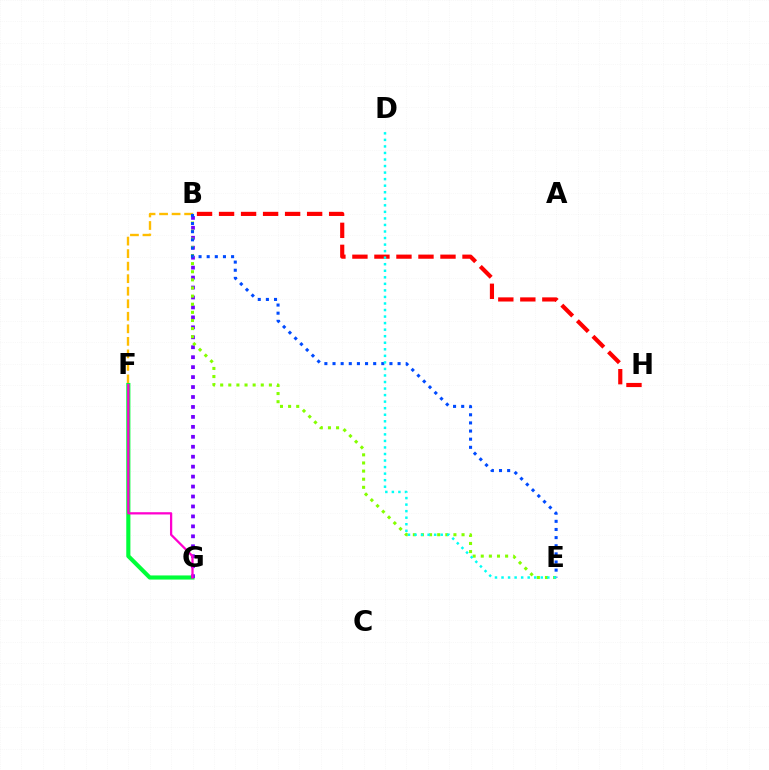{('B', 'H'): [{'color': '#ff0000', 'line_style': 'dashed', 'thickness': 2.99}], ('B', 'F'): [{'color': '#ffbd00', 'line_style': 'dashed', 'thickness': 1.7}], ('F', 'G'): [{'color': '#00ff39', 'line_style': 'solid', 'thickness': 2.96}, {'color': '#ff00cf', 'line_style': 'solid', 'thickness': 1.63}], ('B', 'G'): [{'color': '#7200ff', 'line_style': 'dotted', 'thickness': 2.7}], ('B', 'E'): [{'color': '#84ff00', 'line_style': 'dotted', 'thickness': 2.21}, {'color': '#004bff', 'line_style': 'dotted', 'thickness': 2.21}], ('D', 'E'): [{'color': '#00fff6', 'line_style': 'dotted', 'thickness': 1.78}]}